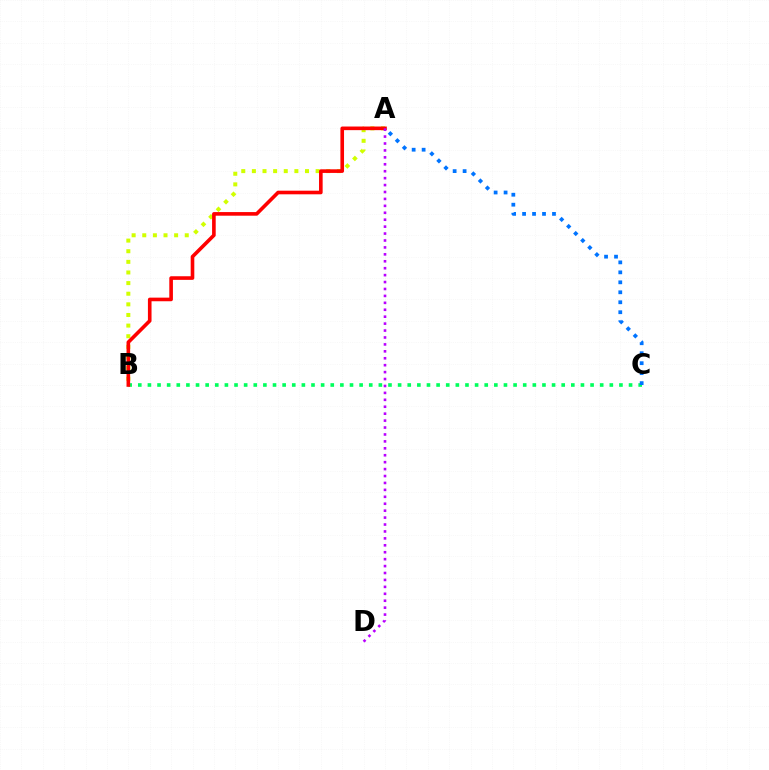{('A', 'B'): [{'color': '#d1ff00', 'line_style': 'dotted', 'thickness': 2.89}, {'color': '#ff0000', 'line_style': 'solid', 'thickness': 2.61}], ('B', 'C'): [{'color': '#00ff5c', 'line_style': 'dotted', 'thickness': 2.61}], ('A', 'C'): [{'color': '#0074ff', 'line_style': 'dotted', 'thickness': 2.71}], ('A', 'D'): [{'color': '#b900ff', 'line_style': 'dotted', 'thickness': 1.88}]}